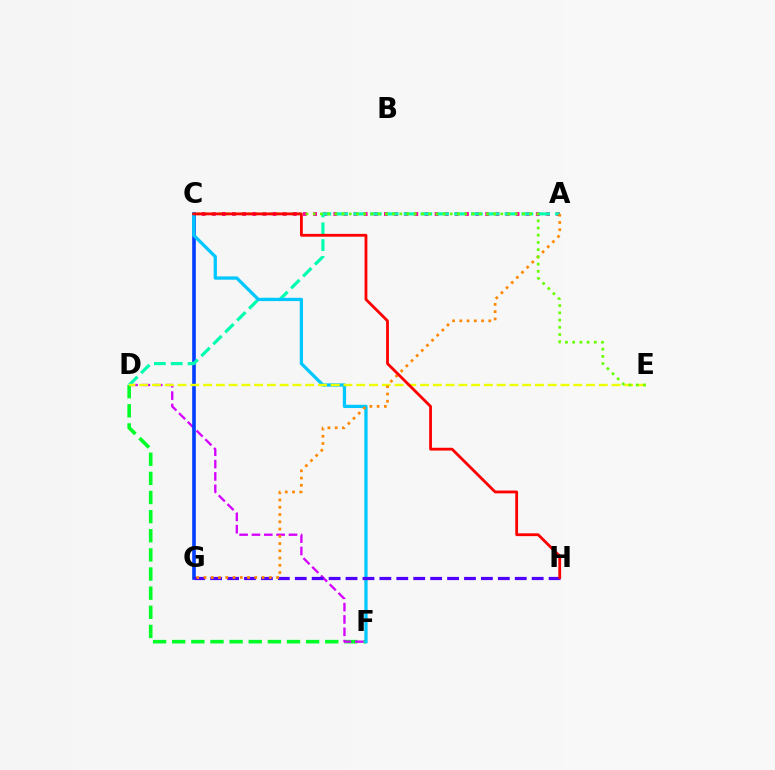{('D', 'F'): [{'color': '#00ff27', 'line_style': 'dashed', 'thickness': 2.6}, {'color': '#d600ff', 'line_style': 'dashed', 'thickness': 1.68}], ('A', 'C'): [{'color': '#ff00a0', 'line_style': 'dotted', 'thickness': 2.75}], ('C', 'G'): [{'color': '#003fff', 'line_style': 'solid', 'thickness': 2.62}], ('A', 'D'): [{'color': '#00ffaf', 'line_style': 'dashed', 'thickness': 2.29}], ('C', 'F'): [{'color': '#00c7ff', 'line_style': 'solid', 'thickness': 2.35}], ('G', 'H'): [{'color': '#4f00ff', 'line_style': 'dashed', 'thickness': 2.3}], ('D', 'E'): [{'color': '#eeff00', 'line_style': 'dashed', 'thickness': 1.73}], ('A', 'G'): [{'color': '#ff8800', 'line_style': 'dotted', 'thickness': 1.97}], ('C', 'E'): [{'color': '#66ff00', 'line_style': 'dotted', 'thickness': 1.96}], ('C', 'H'): [{'color': '#ff0000', 'line_style': 'solid', 'thickness': 2.02}]}